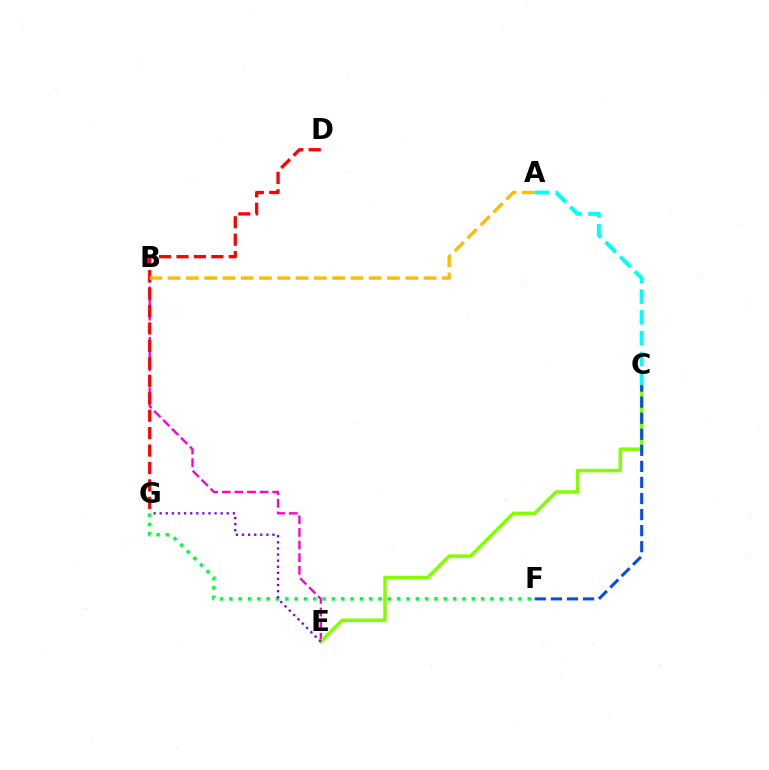{('B', 'E'): [{'color': '#ff00cf', 'line_style': 'dashed', 'thickness': 1.72}], ('C', 'E'): [{'color': '#84ff00', 'line_style': 'solid', 'thickness': 2.54}], ('D', 'G'): [{'color': '#ff0000', 'line_style': 'dashed', 'thickness': 2.37}], ('F', 'G'): [{'color': '#00ff39', 'line_style': 'dotted', 'thickness': 2.53}], ('E', 'G'): [{'color': '#7200ff', 'line_style': 'dotted', 'thickness': 1.66}], ('C', 'F'): [{'color': '#004bff', 'line_style': 'dashed', 'thickness': 2.18}], ('A', 'B'): [{'color': '#ffbd00', 'line_style': 'dashed', 'thickness': 2.48}], ('A', 'C'): [{'color': '#00fff6', 'line_style': 'dashed', 'thickness': 2.82}]}